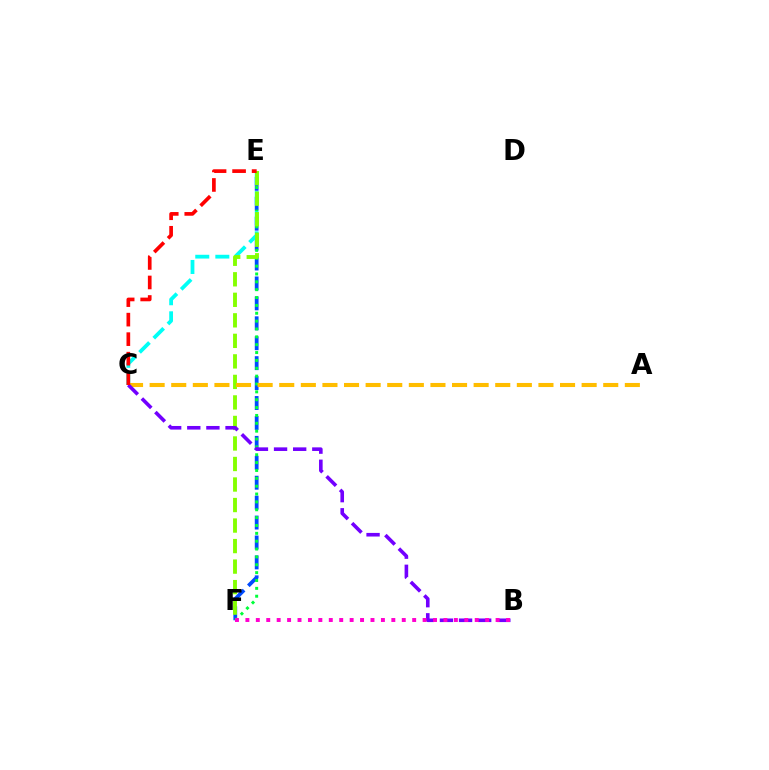{('E', 'F'): [{'color': '#004bff', 'line_style': 'dashed', 'thickness': 2.71}, {'color': '#00ff39', 'line_style': 'dotted', 'thickness': 2.14}, {'color': '#84ff00', 'line_style': 'dashed', 'thickness': 2.79}], ('C', 'E'): [{'color': '#00fff6', 'line_style': 'dashed', 'thickness': 2.73}, {'color': '#ff0000', 'line_style': 'dashed', 'thickness': 2.65}], ('A', 'C'): [{'color': '#ffbd00', 'line_style': 'dashed', 'thickness': 2.93}], ('B', 'C'): [{'color': '#7200ff', 'line_style': 'dashed', 'thickness': 2.6}], ('B', 'F'): [{'color': '#ff00cf', 'line_style': 'dotted', 'thickness': 2.83}]}